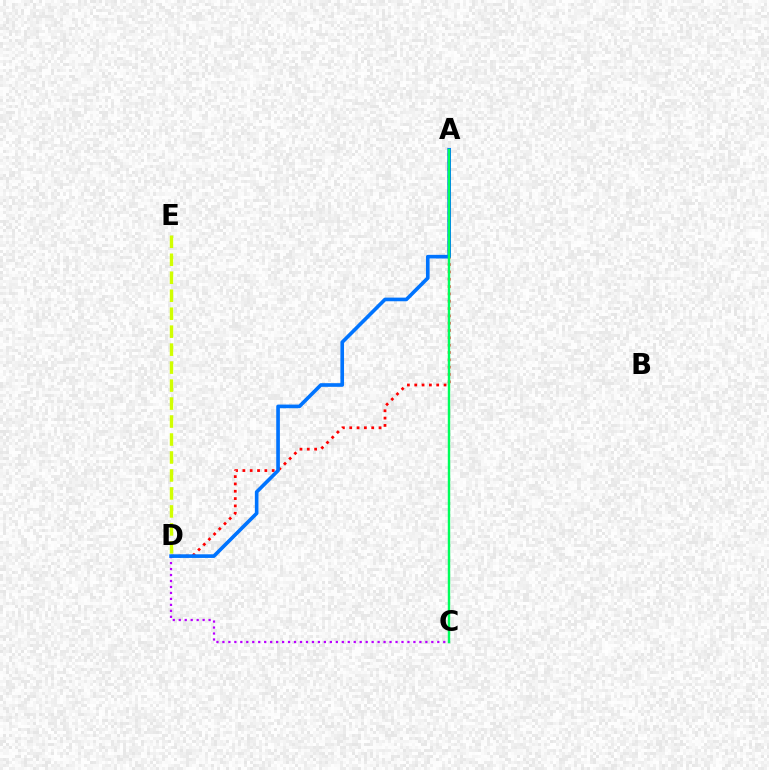{('A', 'D'): [{'color': '#ff0000', 'line_style': 'dotted', 'thickness': 1.99}, {'color': '#0074ff', 'line_style': 'solid', 'thickness': 2.62}], ('C', 'D'): [{'color': '#b900ff', 'line_style': 'dotted', 'thickness': 1.62}], ('D', 'E'): [{'color': '#d1ff00', 'line_style': 'dashed', 'thickness': 2.44}], ('A', 'C'): [{'color': '#00ff5c', 'line_style': 'solid', 'thickness': 1.74}]}